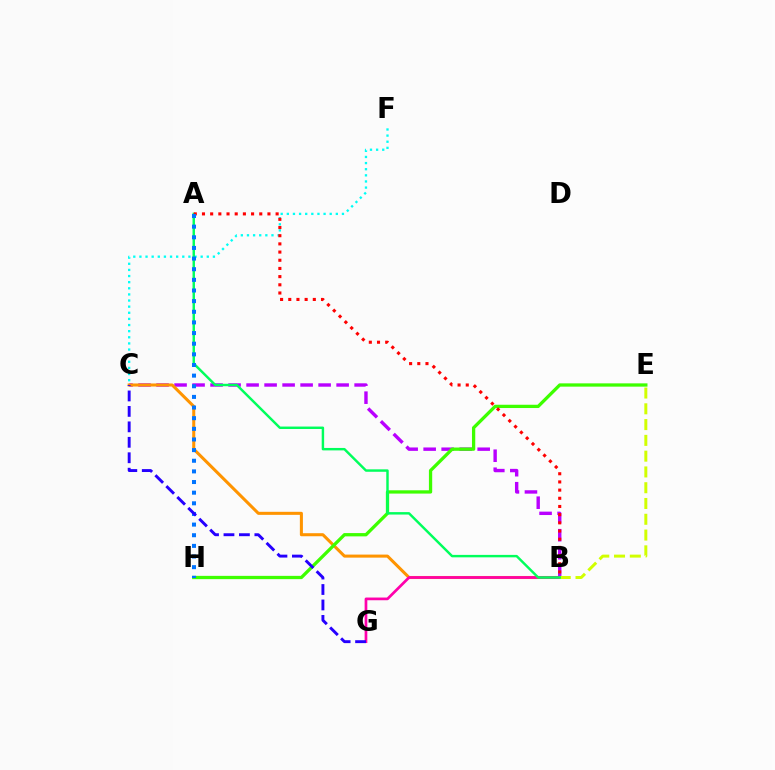{('B', 'C'): [{'color': '#b900ff', 'line_style': 'dashed', 'thickness': 2.45}, {'color': '#ff9400', 'line_style': 'solid', 'thickness': 2.19}], ('C', 'F'): [{'color': '#00fff6', 'line_style': 'dotted', 'thickness': 1.66}], ('E', 'H'): [{'color': '#3dff00', 'line_style': 'solid', 'thickness': 2.36}], ('B', 'G'): [{'color': '#ff00ac', 'line_style': 'solid', 'thickness': 1.95}], ('B', 'E'): [{'color': '#d1ff00', 'line_style': 'dashed', 'thickness': 2.14}], ('A', 'B'): [{'color': '#00ff5c', 'line_style': 'solid', 'thickness': 1.76}, {'color': '#ff0000', 'line_style': 'dotted', 'thickness': 2.22}], ('A', 'H'): [{'color': '#0074ff', 'line_style': 'dotted', 'thickness': 2.89}], ('C', 'G'): [{'color': '#2500ff', 'line_style': 'dashed', 'thickness': 2.1}]}